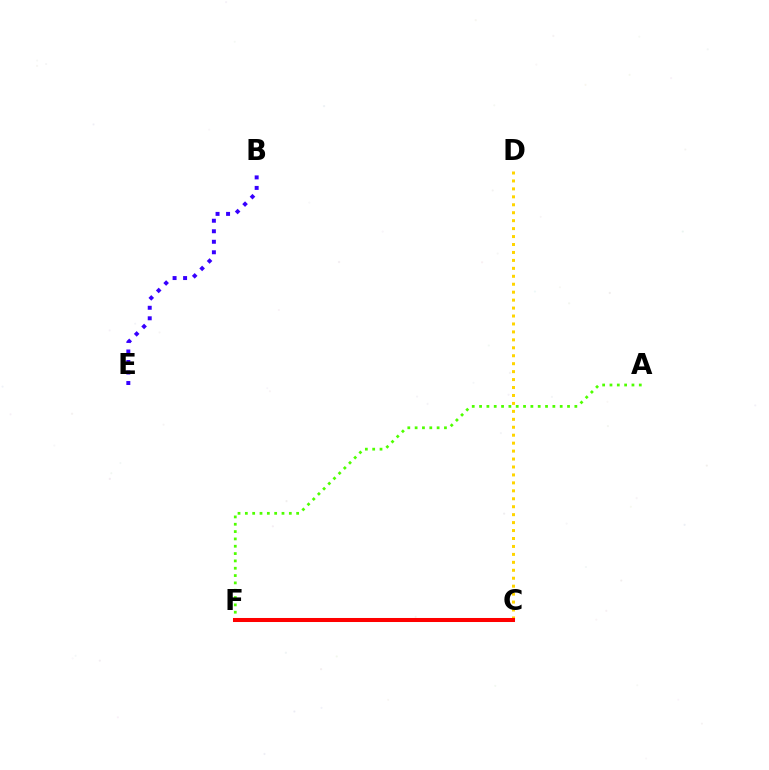{('C', 'F'): [{'color': '#00ff86', 'line_style': 'dashed', 'thickness': 2.73}, {'color': '#009eff', 'line_style': 'dashed', 'thickness': 2.72}, {'color': '#ff00ed', 'line_style': 'dashed', 'thickness': 1.82}, {'color': '#ff0000', 'line_style': 'solid', 'thickness': 2.9}], ('A', 'F'): [{'color': '#4fff00', 'line_style': 'dotted', 'thickness': 1.99}], ('B', 'E'): [{'color': '#3700ff', 'line_style': 'dotted', 'thickness': 2.86}], ('C', 'D'): [{'color': '#ffd500', 'line_style': 'dotted', 'thickness': 2.16}]}